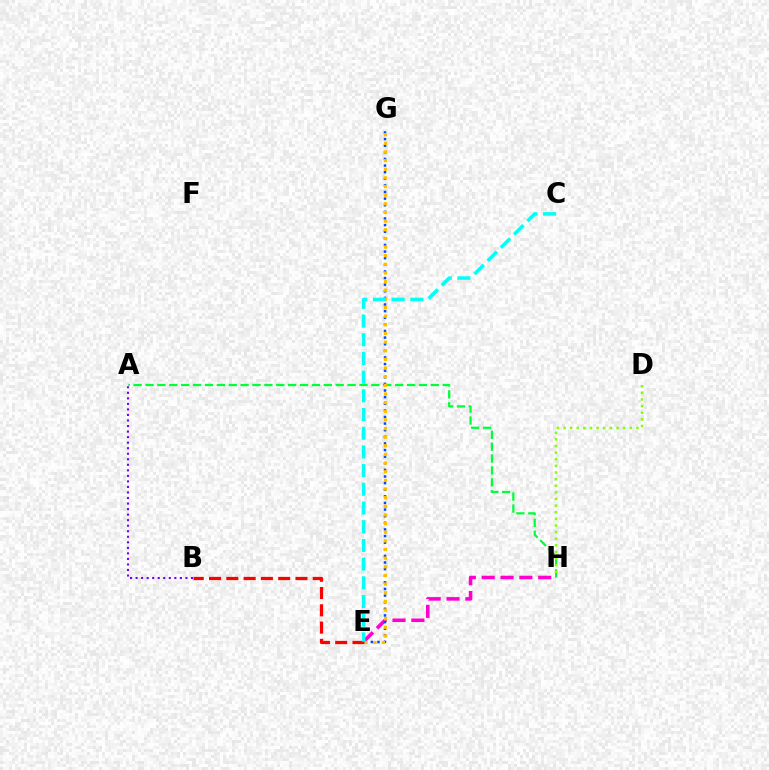{('A', 'B'): [{'color': '#7200ff', 'line_style': 'dotted', 'thickness': 1.5}], ('A', 'H'): [{'color': '#00ff39', 'line_style': 'dashed', 'thickness': 1.61}], ('D', 'H'): [{'color': '#84ff00', 'line_style': 'dotted', 'thickness': 1.8}], ('E', 'H'): [{'color': '#ff00cf', 'line_style': 'dashed', 'thickness': 2.56}], ('B', 'E'): [{'color': '#ff0000', 'line_style': 'dashed', 'thickness': 2.35}], ('E', 'G'): [{'color': '#004bff', 'line_style': 'dotted', 'thickness': 1.8}, {'color': '#ffbd00', 'line_style': 'dotted', 'thickness': 2.35}], ('C', 'E'): [{'color': '#00fff6', 'line_style': 'dashed', 'thickness': 2.54}]}